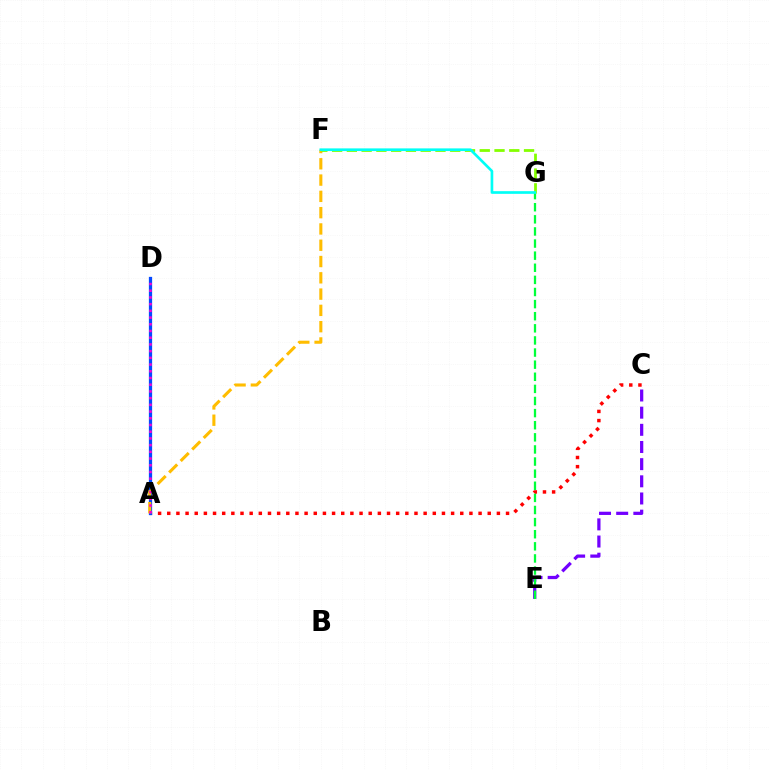{('A', 'C'): [{'color': '#ff0000', 'line_style': 'dotted', 'thickness': 2.49}], ('A', 'D'): [{'color': '#004bff', 'line_style': 'solid', 'thickness': 2.34}, {'color': '#ff00cf', 'line_style': 'dotted', 'thickness': 1.82}], ('A', 'F'): [{'color': '#ffbd00', 'line_style': 'dashed', 'thickness': 2.21}], ('C', 'E'): [{'color': '#7200ff', 'line_style': 'dashed', 'thickness': 2.33}], ('F', 'G'): [{'color': '#84ff00', 'line_style': 'dashed', 'thickness': 2.01}, {'color': '#00fff6', 'line_style': 'solid', 'thickness': 1.92}], ('E', 'G'): [{'color': '#00ff39', 'line_style': 'dashed', 'thickness': 1.65}]}